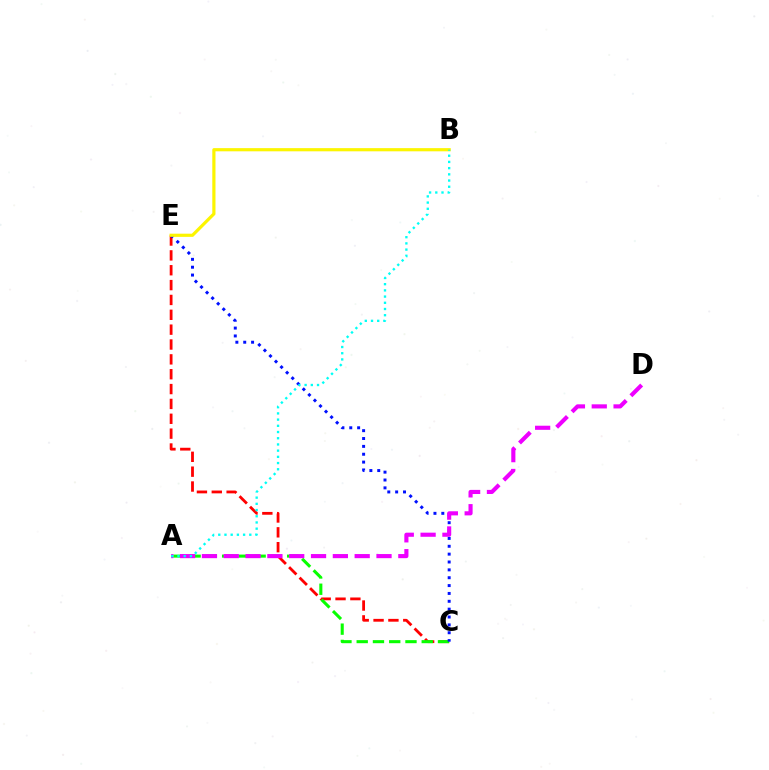{('C', 'E'): [{'color': '#ff0000', 'line_style': 'dashed', 'thickness': 2.02}, {'color': '#0010ff', 'line_style': 'dotted', 'thickness': 2.14}], ('A', 'C'): [{'color': '#08ff00', 'line_style': 'dashed', 'thickness': 2.21}], ('B', 'E'): [{'color': '#fcf500', 'line_style': 'solid', 'thickness': 2.29}], ('A', 'D'): [{'color': '#ee00ff', 'line_style': 'dashed', 'thickness': 2.96}], ('A', 'B'): [{'color': '#00fff6', 'line_style': 'dotted', 'thickness': 1.69}]}